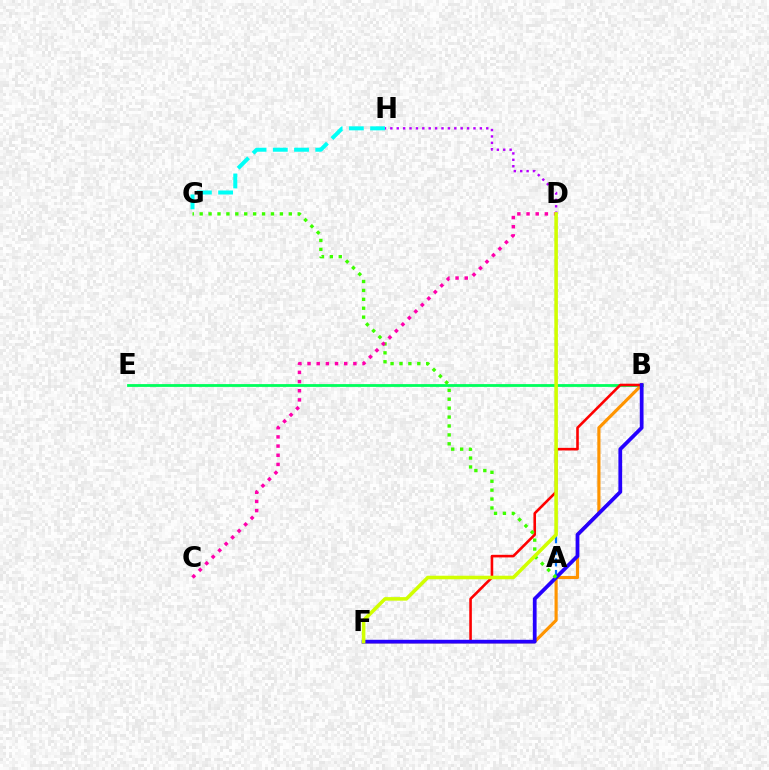{('B', 'E'): [{'color': '#00ff5c', 'line_style': 'solid', 'thickness': 2.02}], ('B', 'F'): [{'color': '#ff9400', 'line_style': 'solid', 'thickness': 2.27}, {'color': '#ff0000', 'line_style': 'solid', 'thickness': 1.87}, {'color': '#2500ff', 'line_style': 'solid', 'thickness': 2.7}], ('A', 'D'): [{'color': '#0074ff', 'line_style': 'dashed', 'thickness': 1.57}], ('D', 'H'): [{'color': '#b900ff', 'line_style': 'dotted', 'thickness': 1.74}], ('A', 'G'): [{'color': '#3dff00', 'line_style': 'dotted', 'thickness': 2.42}], ('C', 'D'): [{'color': '#ff00ac', 'line_style': 'dotted', 'thickness': 2.49}], ('G', 'H'): [{'color': '#00fff6', 'line_style': 'dashed', 'thickness': 2.88}], ('D', 'F'): [{'color': '#d1ff00', 'line_style': 'solid', 'thickness': 2.55}]}